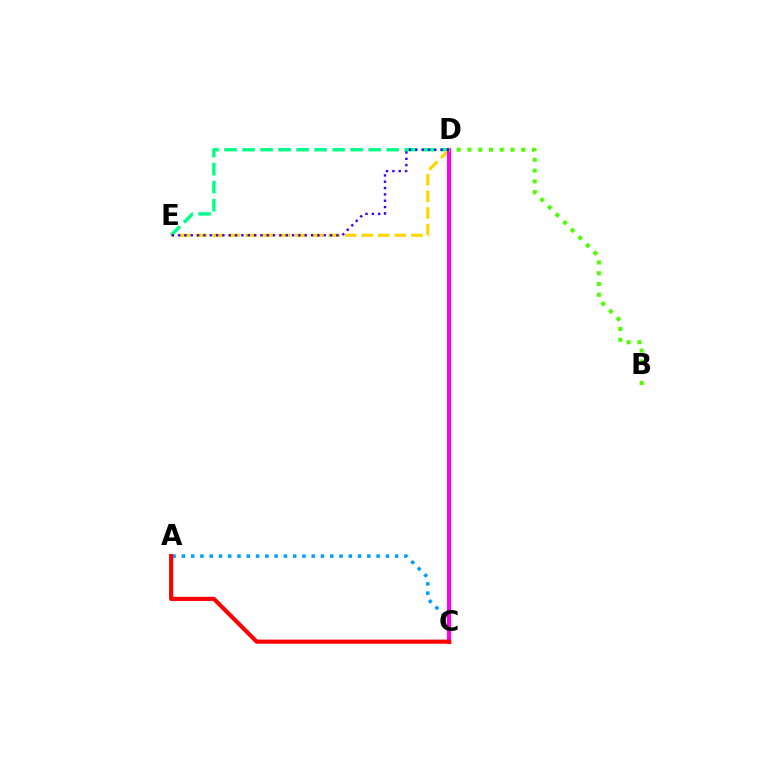{('D', 'E'): [{'color': '#00ff86', 'line_style': 'dashed', 'thickness': 2.45}, {'color': '#ffd500', 'line_style': 'dashed', 'thickness': 2.25}, {'color': '#3700ff', 'line_style': 'dotted', 'thickness': 1.72}], ('A', 'C'): [{'color': '#009eff', 'line_style': 'dotted', 'thickness': 2.52}, {'color': '#ff0000', 'line_style': 'solid', 'thickness': 2.97}], ('C', 'D'): [{'color': '#ff00ed', 'line_style': 'solid', 'thickness': 2.95}], ('B', 'D'): [{'color': '#4fff00', 'line_style': 'dotted', 'thickness': 2.93}]}